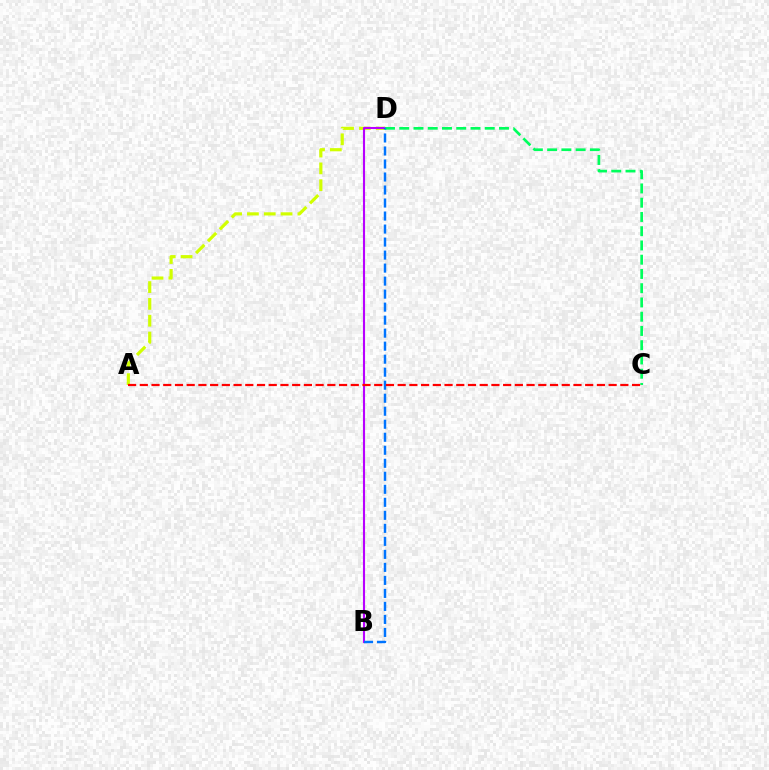{('A', 'D'): [{'color': '#d1ff00', 'line_style': 'dashed', 'thickness': 2.28}], ('B', 'D'): [{'color': '#b900ff', 'line_style': 'solid', 'thickness': 1.52}, {'color': '#0074ff', 'line_style': 'dashed', 'thickness': 1.77}], ('C', 'D'): [{'color': '#00ff5c', 'line_style': 'dashed', 'thickness': 1.94}], ('A', 'C'): [{'color': '#ff0000', 'line_style': 'dashed', 'thickness': 1.59}]}